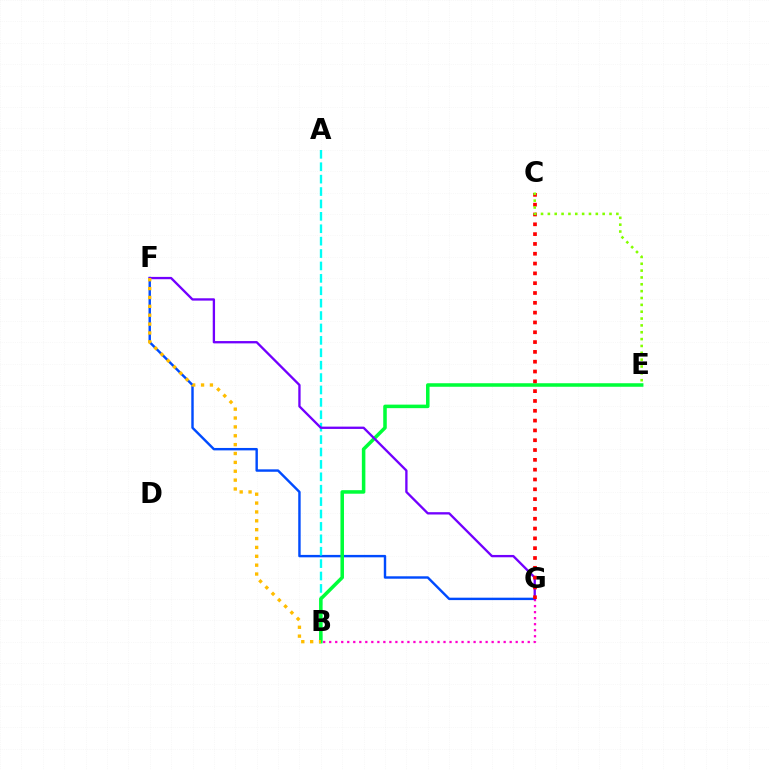{('F', 'G'): [{'color': '#004bff', 'line_style': 'solid', 'thickness': 1.74}, {'color': '#7200ff', 'line_style': 'solid', 'thickness': 1.67}], ('A', 'B'): [{'color': '#00fff6', 'line_style': 'dashed', 'thickness': 1.68}], ('B', 'G'): [{'color': '#ff00cf', 'line_style': 'dotted', 'thickness': 1.63}], ('B', 'E'): [{'color': '#00ff39', 'line_style': 'solid', 'thickness': 2.54}], ('C', 'G'): [{'color': '#ff0000', 'line_style': 'dotted', 'thickness': 2.67}], ('B', 'F'): [{'color': '#ffbd00', 'line_style': 'dotted', 'thickness': 2.41}], ('C', 'E'): [{'color': '#84ff00', 'line_style': 'dotted', 'thickness': 1.86}]}